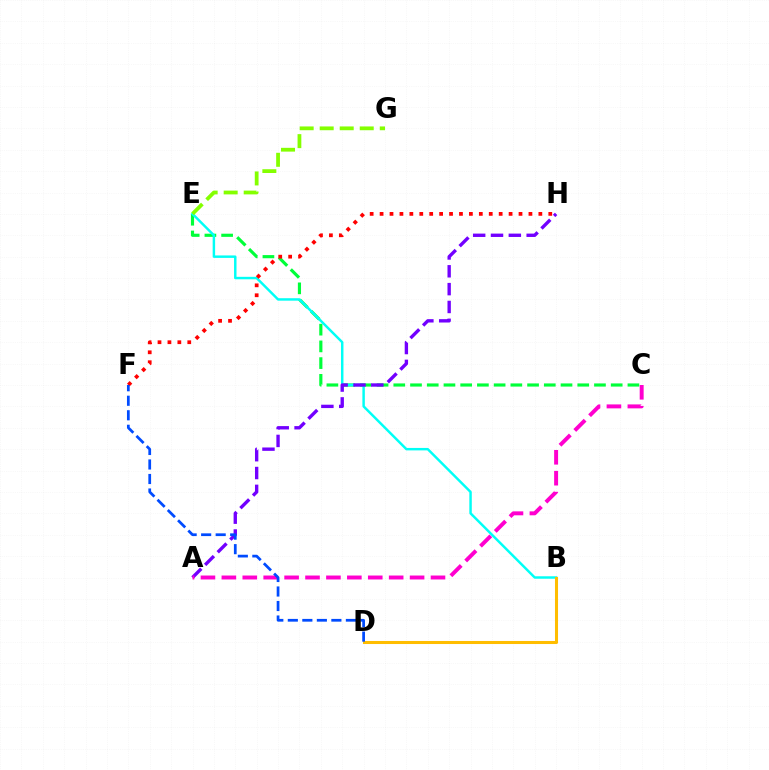{('C', 'E'): [{'color': '#00ff39', 'line_style': 'dashed', 'thickness': 2.27}], ('B', 'E'): [{'color': '#00fff6', 'line_style': 'solid', 'thickness': 1.77}], ('B', 'D'): [{'color': '#ffbd00', 'line_style': 'solid', 'thickness': 2.19}], ('A', 'H'): [{'color': '#7200ff', 'line_style': 'dashed', 'thickness': 2.42}], ('E', 'G'): [{'color': '#84ff00', 'line_style': 'dashed', 'thickness': 2.72}], ('A', 'C'): [{'color': '#ff00cf', 'line_style': 'dashed', 'thickness': 2.84}], ('F', 'H'): [{'color': '#ff0000', 'line_style': 'dotted', 'thickness': 2.7}], ('D', 'F'): [{'color': '#004bff', 'line_style': 'dashed', 'thickness': 1.97}]}